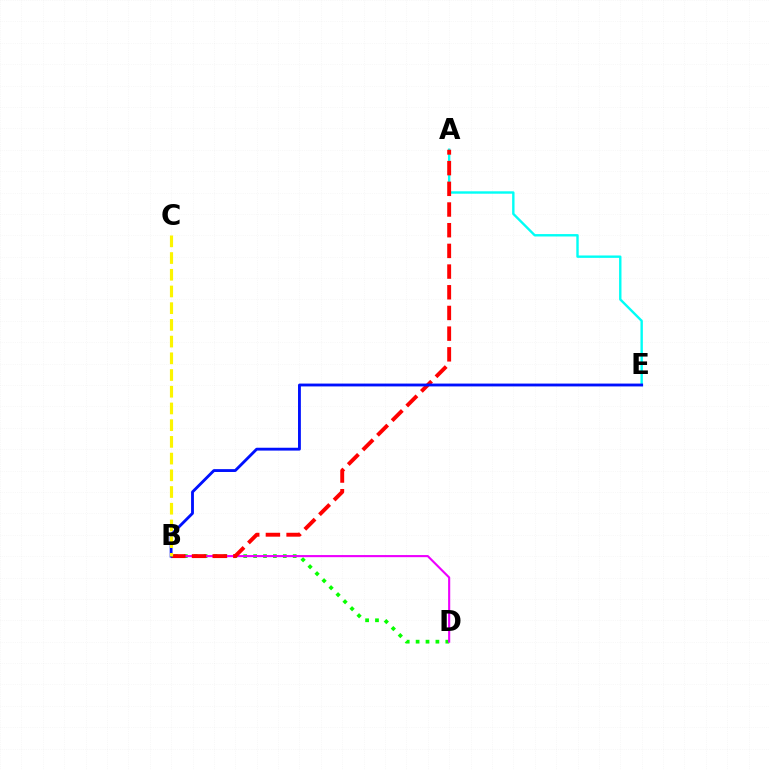{('A', 'E'): [{'color': '#00fff6', 'line_style': 'solid', 'thickness': 1.72}], ('B', 'D'): [{'color': '#08ff00', 'line_style': 'dotted', 'thickness': 2.69}, {'color': '#ee00ff', 'line_style': 'solid', 'thickness': 1.53}], ('A', 'B'): [{'color': '#ff0000', 'line_style': 'dashed', 'thickness': 2.81}], ('B', 'E'): [{'color': '#0010ff', 'line_style': 'solid', 'thickness': 2.05}], ('B', 'C'): [{'color': '#fcf500', 'line_style': 'dashed', 'thickness': 2.27}]}